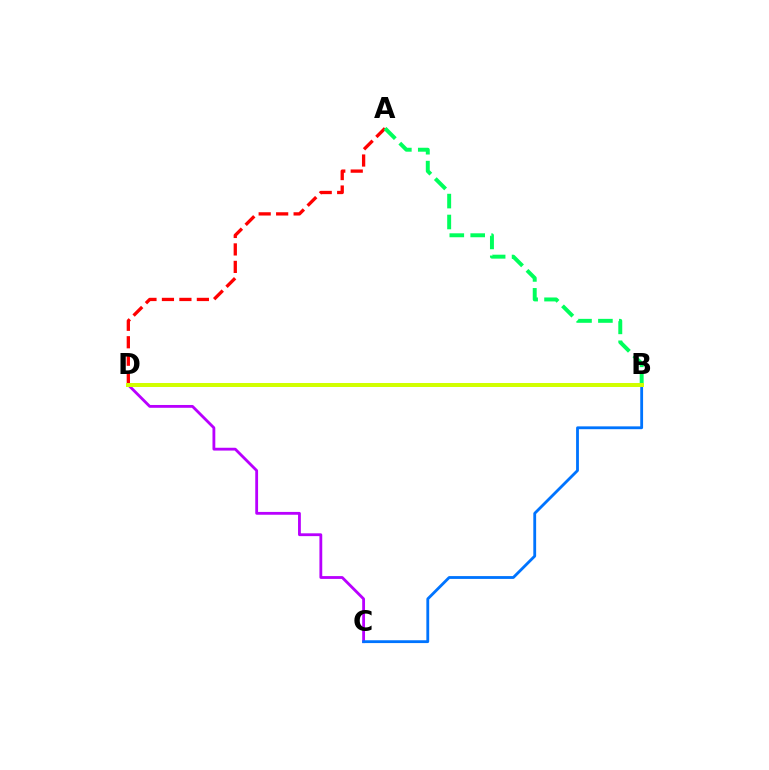{('C', 'D'): [{'color': '#b900ff', 'line_style': 'solid', 'thickness': 2.03}], ('A', 'D'): [{'color': '#ff0000', 'line_style': 'dashed', 'thickness': 2.37}], ('A', 'B'): [{'color': '#00ff5c', 'line_style': 'dashed', 'thickness': 2.84}], ('B', 'C'): [{'color': '#0074ff', 'line_style': 'solid', 'thickness': 2.03}], ('B', 'D'): [{'color': '#d1ff00', 'line_style': 'solid', 'thickness': 2.87}]}